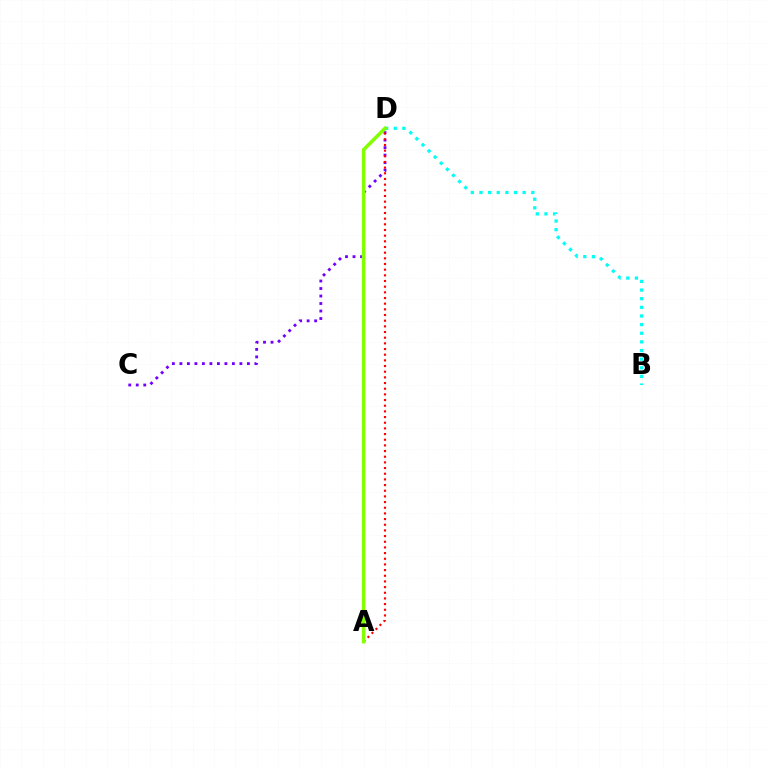{('B', 'D'): [{'color': '#00fff6', 'line_style': 'dotted', 'thickness': 2.35}], ('C', 'D'): [{'color': '#7200ff', 'line_style': 'dotted', 'thickness': 2.04}], ('A', 'D'): [{'color': '#ff0000', 'line_style': 'dotted', 'thickness': 1.54}, {'color': '#84ff00', 'line_style': 'solid', 'thickness': 2.56}]}